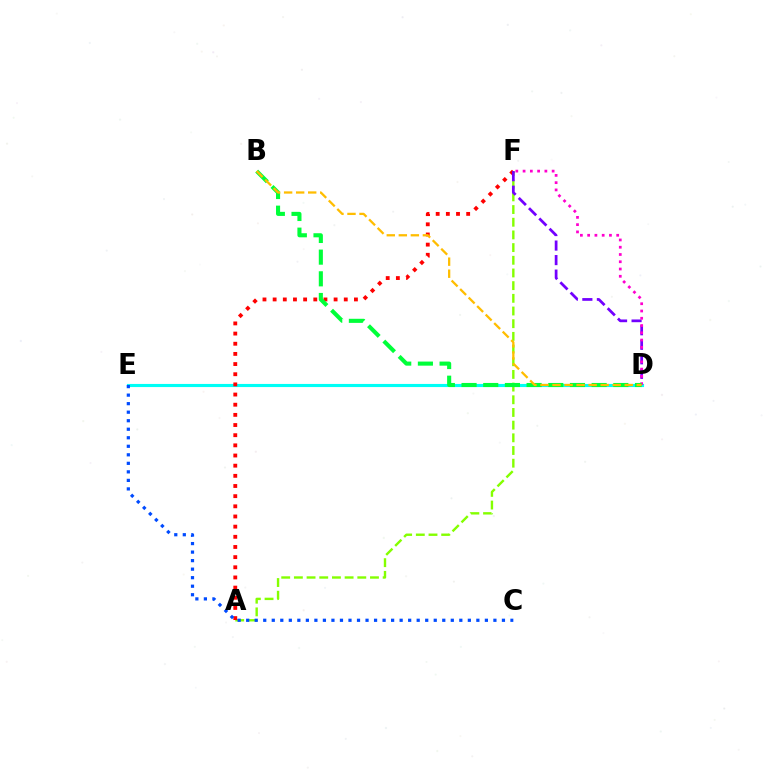{('A', 'F'): [{'color': '#84ff00', 'line_style': 'dashed', 'thickness': 1.72}, {'color': '#ff0000', 'line_style': 'dotted', 'thickness': 2.76}], ('D', 'E'): [{'color': '#00fff6', 'line_style': 'solid', 'thickness': 2.25}], ('C', 'E'): [{'color': '#004bff', 'line_style': 'dotted', 'thickness': 2.32}], ('D', 'F'): [{'color': '#7200ff', 'line_style': 'dashed', 'thickness': 1.97}, {'color': '#ff00cf', 'line_style': 'dotted', 'thickness': 1.97}], ('B', 'D'): [{'color': '#00ff39', 'line_style': 'dashed', 'thickness': 2.95}, {'color': '#ffbd00', 'line_style': 'dashed', 'thickness': 1.64}]}